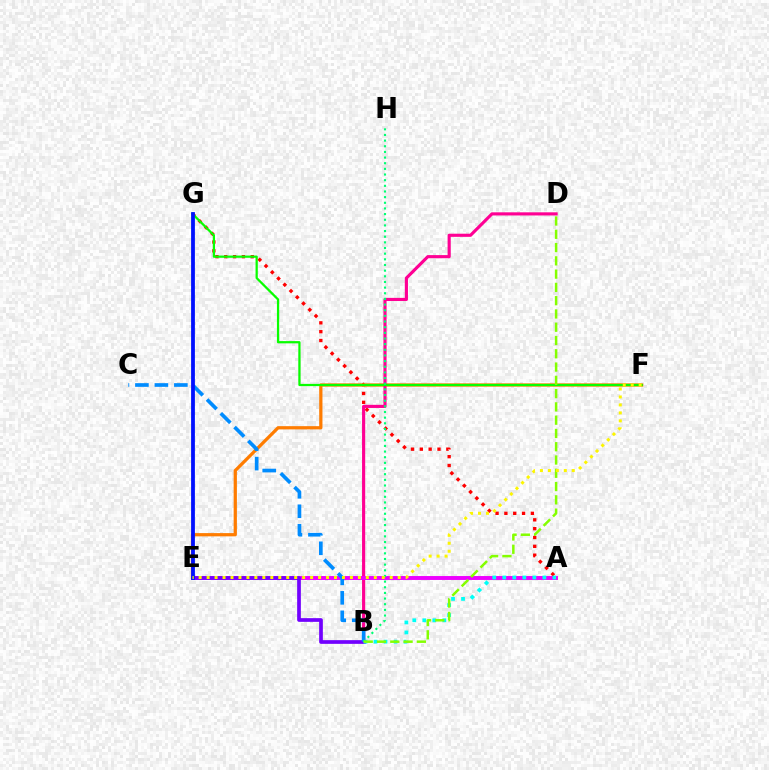{('A', 'G'): [{'color': '#ff0000', 'line_style': 'dotted', 'thickness': 2.4}], ('E', 'F'): [{'color': '#ff7c00', 'line_style': 'solid', 'thickness': 2.33}, {'color': '#fcf500', 'line_style': 'dotted', 'thickness': 2.16}], ('B', 'D'): [{'color': '#ff0094', 'line_style': 'solid', 'thickness': 2.26}, {'color': '#84ff00', 'line_style': 'dashed', 'thickness': 1.8}], ('A', 'E'): [{'color': '#ee00ff', 'line_style': 'solid', 'thickness': 2.83}], ('B', 'E'): [{'color': '#7200ff', 'line_style': 'solid', 'thickness': 2.66}], ('F', 'G'): [{'color': '#08ff00', 'line_style': 'solid', 'thickness': 1.61}], ('A', 'B'): [{'color': '#00fff6', 'line_style': 'dotted', 'thickness': 2.72}], ('B', 'C'): [{'color': '#008cff', 'line_style': 'dashed', 'thickness': 2.65}], ('E', 'G'): [{'color': '#0010ff', 'line_style': 'solid', 'thickness': 2.73}], ('B', 'H'): [{'color': '#00ff74', 'line_style': 'dotted', 'thickness': 1.54}]}